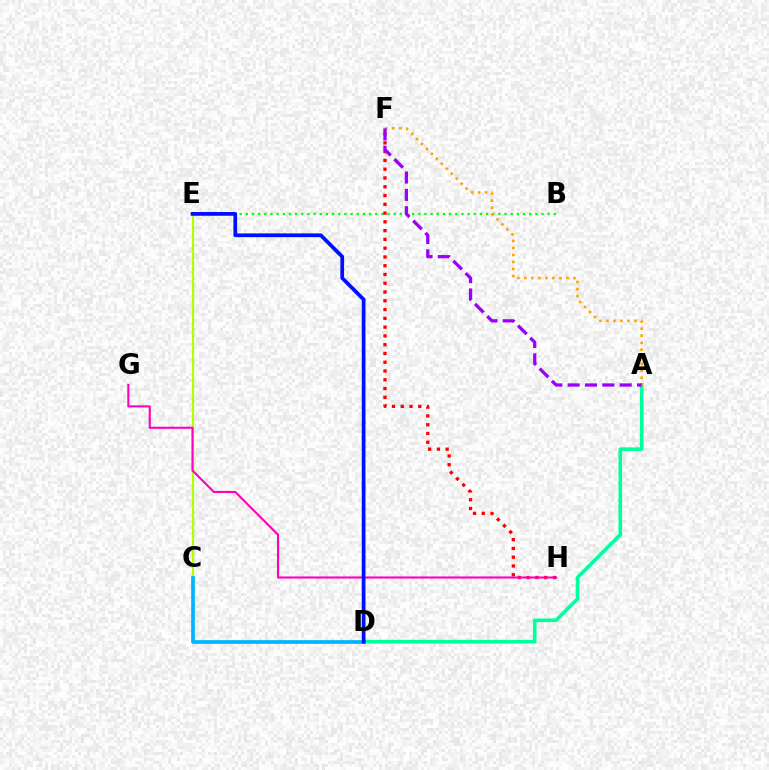{('A', 'D'): [{'color': '#00ff9d', 'line_style': 'solid', 'thickness': 2.59}], ('B', 'E'): [{'color': '#08ff00', 'line_style': 'dotted', 'thickness': 1.67}], ('F', 'H'): [{'color': '#ff0000', 'line_style': 'dotted', 'thickness': 2.38}], ('A', 'F'): [{'color': '#ffa500', 'line_style': 'dotted', 'thickness': 1.91}, {'color': '#9b00ff', 'line_style': 'dashed', 'thickness': 2.36}], ('C', 'E'): [{'color': '#b3ff00', 'line_style': 'solid', 'thickness': 1.58}], ('C', 'D'): [{'color': '#00b5ff', 'line_style': 'solid', 'thickness': 2.66}], ('G', 'H'): [{'color': '#ff00bd', 'line_style': 'solid', 'thickness': 1.52}], ('D', 'E'): [{'color': '#0010ff', 'line_style': 'solid', 'thickness': 2.7}]}